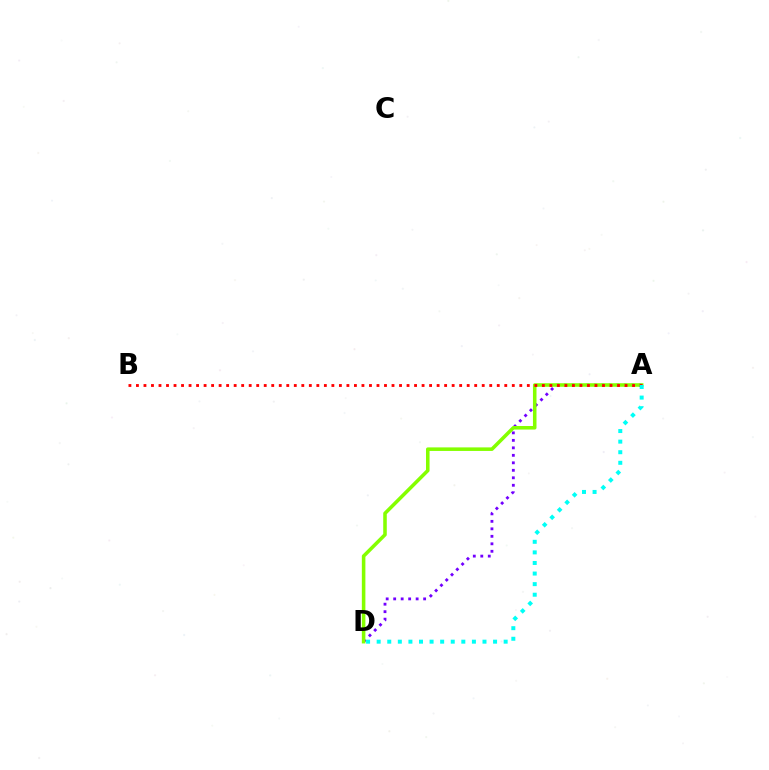{('A', 'D'): [{'color': '#7200ff', 'line_style': 'dotted', 'thickness': 2.03}, {'color': '#84ff00', 'line_style': 'solid', 'thickness': 2.56}, {'color': '#00fff6', 'line_style': 'dotted', 'thickness': 2.88}], ('A', 'B'): [{'color': '#ff0000', 'line_style': 'dotted', 'thickness': 2.04}]}